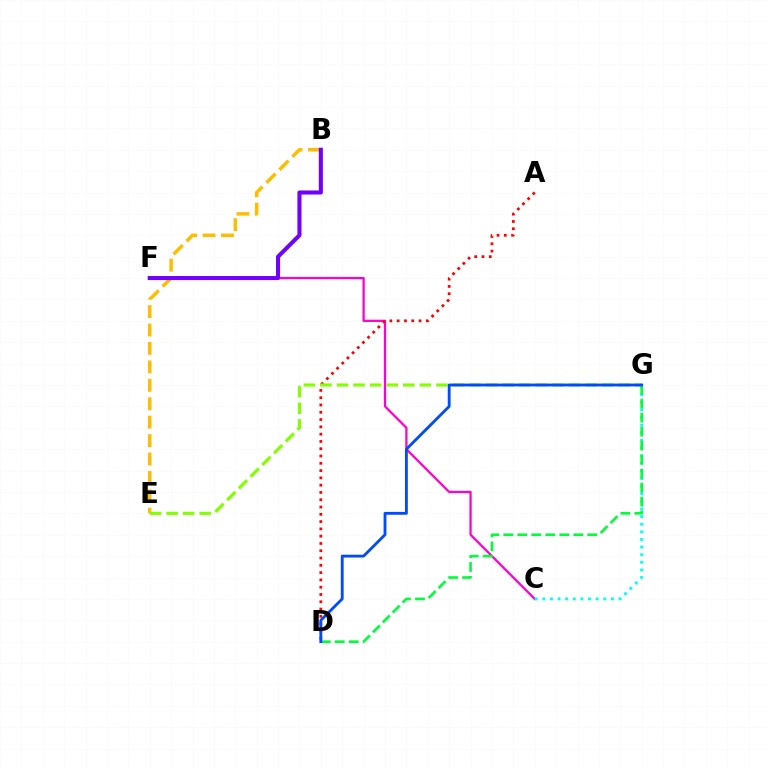{('C', 'F'): [{'color': '#ff00cf', 'line_style': 'solid', 'thickness': 1.62}], ('A', 'D'): [{'color': '#ff0000', 'line_style': 'dotted', 'thickness': 1.98}], ('C', 'G'): [{'color': '#00fff6', 'line_style': 'dotted', 'thickness': 2.07}], ('D', 'G'): [{'color': '#00ff39', 'line_style': 'dashed', 'thickness': 1.9}, {'color': '#004bff', 'line_style': 'solid', 'thickness': 2.05}], ('B', 'E'): [{'color': '#ffbd00', 'line_style': 'dashed', 'thickness': 2.5}], ('B', 'F'): [{'color': '#7200ff', 'line_style': 'solid', 'thickness': 2.93}], ('E', 'G'): [{'color': '#84ff00', 'line_style': 'dashed', 'thickness': 2.25}]}